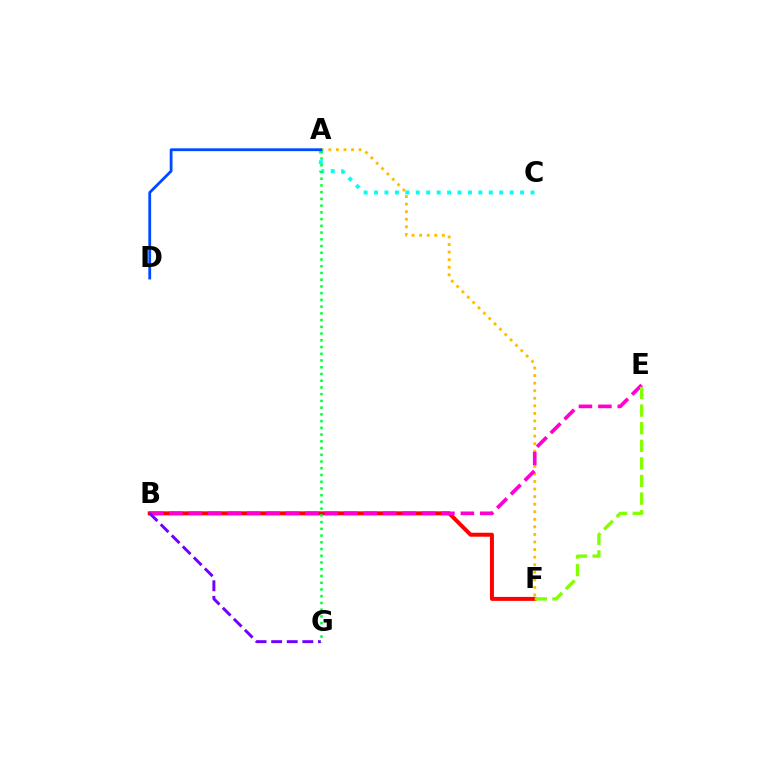{('A', 'F'): [{'color': '#ffbd00', 'line_style': 'dotted', 'thickness': 2.06}], ('B', 'F'): [{'color': '#ff0000', 'line_style': 'solid', 'thickness': 2.86}], ('B', 'E'): [{'color': '#ff00cf', 'line_style': 'dashed', 'thickness': 2.64}], ('A', 'C'): [{'color': '#00fff6', 'line_style': 'dotted', 'thickness': 2.83}], ('E', 'F'): [{'color': '#84ff00', 'line_style': 'dashed', 'thickness': 2.39}], ('A', 'G'): [{'color': '#00ff39', 'line_style': 'dotted', 'thickness': 1.83}], ('B', 'G'): [{'color': '#7200ff', 'line_style': 'dashed', 'thickness': 2.12}], ('A', 'D'): [{'color': '#004bff', 'line_style': 'solid', 'thickness': 2.02}]}